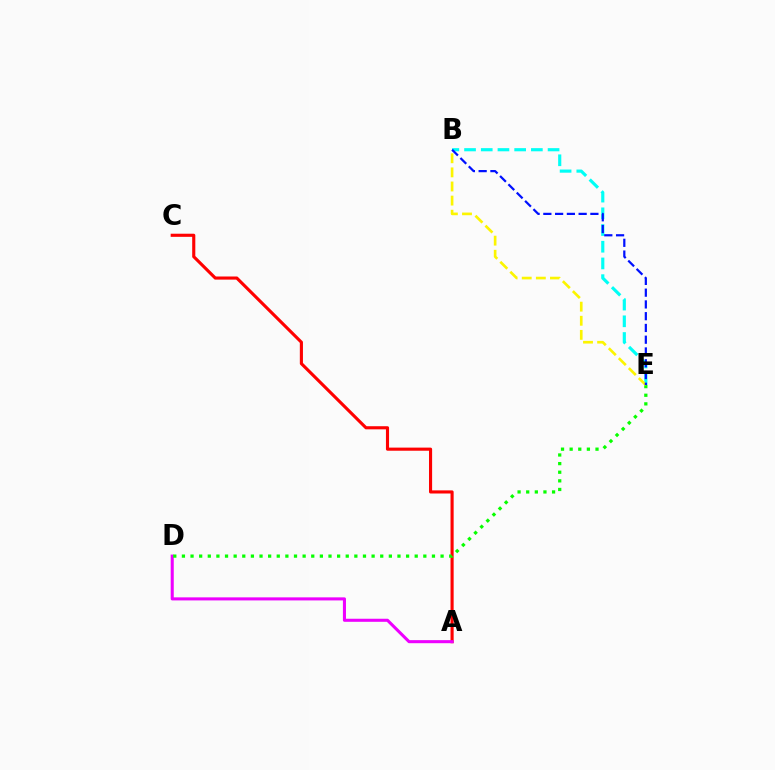{('B', 'E'): [{'color': '#00fff6', 'line_style': 'dashed', 'thickness': 2.27}, {'color': '#fcf500', 'line_style': 'dashed', 'thickness': 1.92}, {'color': '#0010ff', 'line_style': 'dashed', 'thickness': 1.6}], ('A', 'C'): [{'color': '#ff0000', 'line_style': 'solid', 'thickness': 2.24}], ('A', 'D'): [{'color': '#ee00ff', 'line_style': 'solid', 'thickness': 2.21}], ('D', 'E'): [{'color': '#08ff00', 'line_style': 'dotted', 'thickness': 2.34}]}